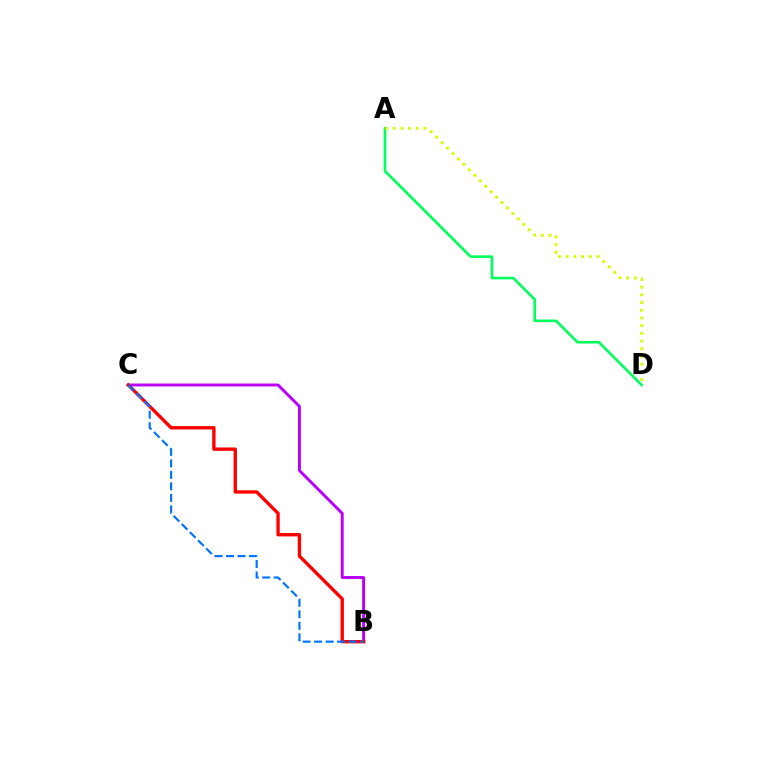{('B', 'C'): [{'color': '#b900ff', 'line_style': 'solid', 'thickness': 2.11}, {'color': '#ff0000', 'line_style': 'solid', 'thickness': 2.42}, {'color': '#0074ff', 'line_style': 'dashed', 'thickness': 1.56}], ('A', 'D'): [{'color': '#00ff5c', 'line_style': 'solid', 'thickness': 1.9}, {'color': '#d1ff00', 'line_style': 'dotted', 'thickness': 2.09}]}